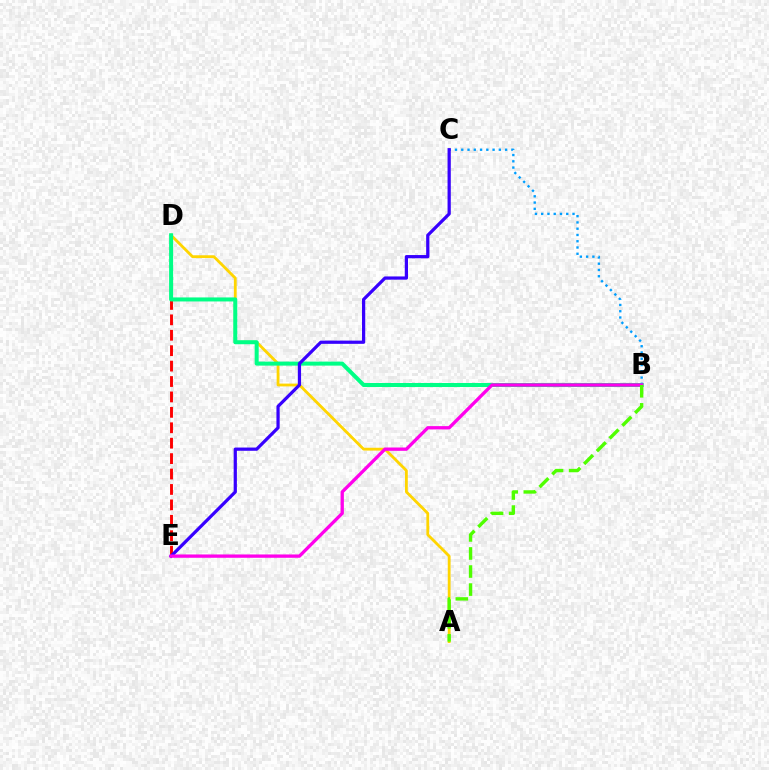{('D', 'E'): [{'color': '#ff0000', 'line_style': 'dashed', 'thickness': 2.09}], ('A', 'D'): [{'color': '#ffd500', 'line_style': 'solid', 'thickness': 2.02}], ('B', 'D'): [{'color': '#00ff86', 'line_style': 'solid', 'thickness': 2.89}], ('B', 'C'): [{'color': '#009eff', 'line_style': 'dotted', 'thickness': 1.7}], ('C', 'E'): [{'color': '#3700ff', 'line_style': 'solid', 'thickness': 2.32}], ('B', 'E'): [{'color': '#ff00ed', 'line_style': 'solid', 'thickness': 2.39}], ('A', 'B'): [{'color': '#4fff00', 'line_style': 'dashed', 'thickness': 2.45}]}